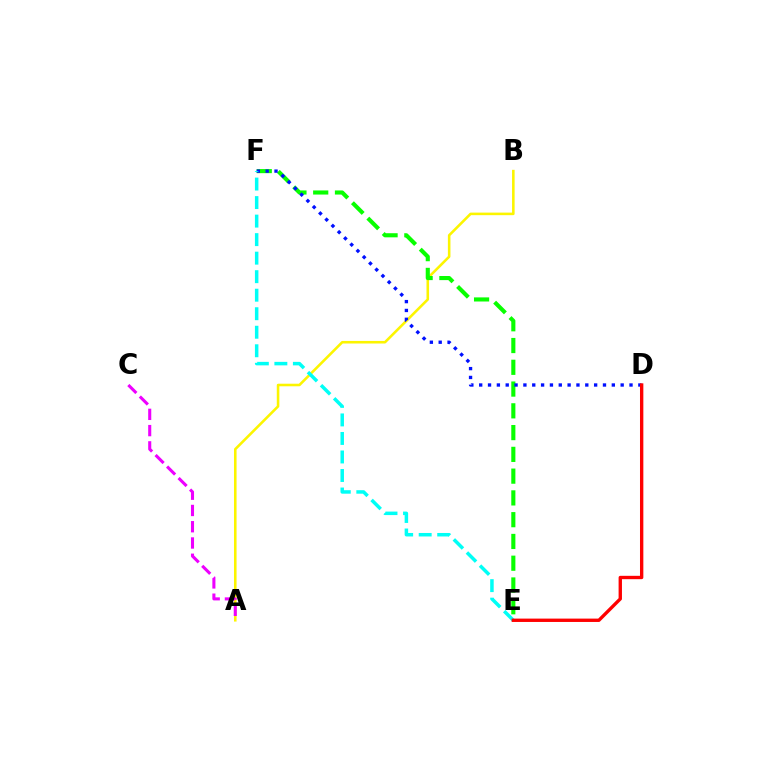{('A', 'B'): [{'color': '#fcf500', 'line_style': 'solid', 'thickness': 1.85}], ('E', 'F'): [{'color': '#08ff00', 'line_style': 'dashed', 'thickness': 2.96}, {'color': '#00fff6', 'line_style': 'dashed', 'thickness': 2.52}], ('A', 'C'): [{'color': '#ee00ff', 'line_style': 'dashed', 'thickness': 2.21}], ('D', 'F'): [{'color': '#0010ff', 'line_style': 'dotted', 'thickness': 2.4}], ('D', 'E'): [{'color': '#ff0000', 'line_style': 'solid', 'thickness': 2.42}]}